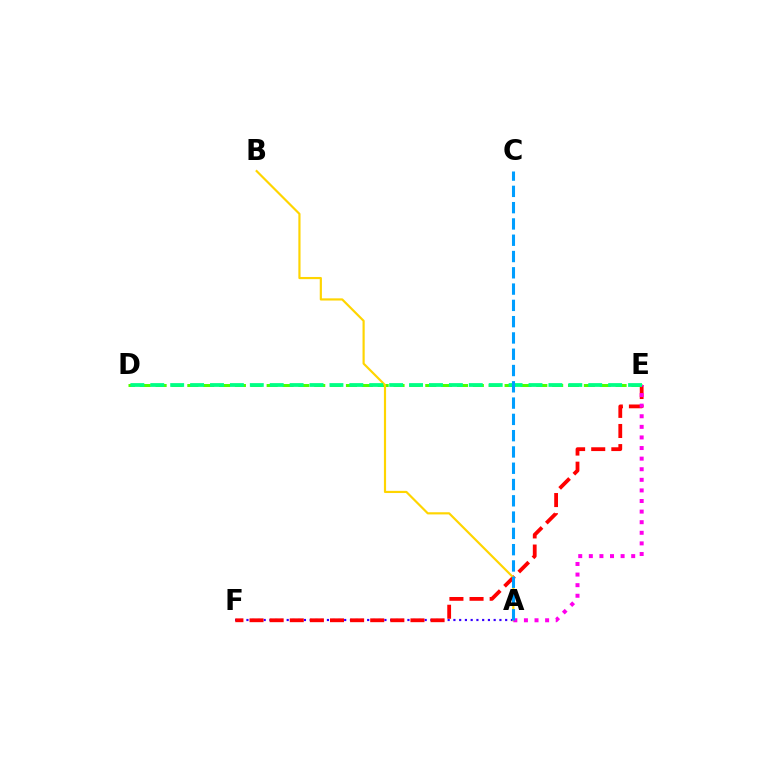{('A', 'F'): [{'color': '#3700ff', 'line_style': 'dotted', 'thickness': 1.56}], ('D', 'E'): [{'color': '#4fff00', 'line_style': 'dashed', 'thickness': 2.15}, {'color': '#00ff86', 'line_style': 'dashed', 'thickness': 2.7}], ('E', 'F'): [{'color': '#ff0000', 'line_style': 'dashed', 'thickness': 2.73}], ('A', 'B'): [{'color': '#ffd500', 'line_style': 'solid', 'thickness': 1.57}], ('A', 'E'): [{'color': '#ff00ed', 'line_style': 'dotted', 'thickness': 2.88}], ('A', 'C'): [{'color': '#009eff', 'line_style': 'dashed', 'thickness': 2.21}]}